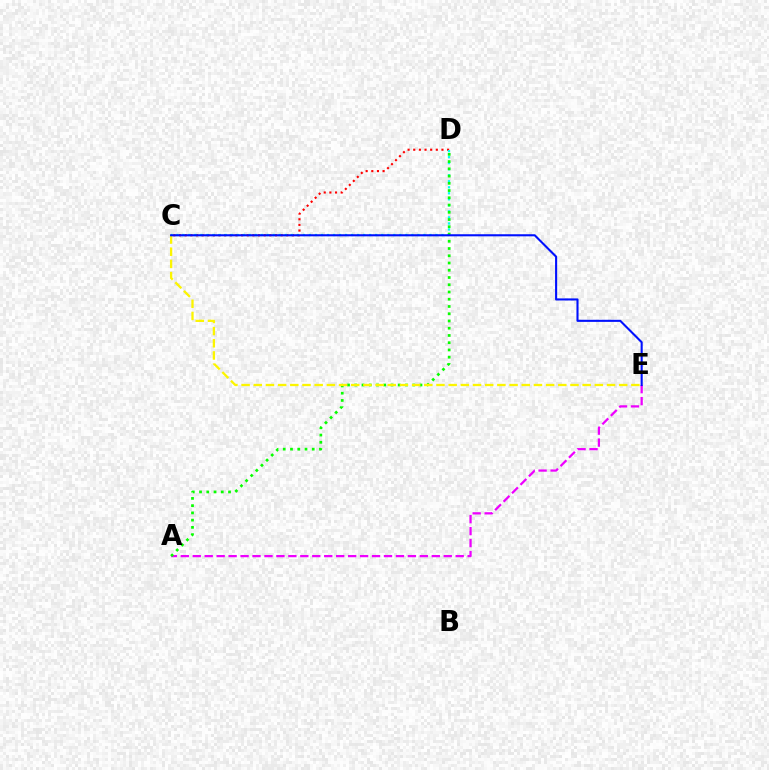{('C', 'D'): [{'color': '#ff0000', 'line_style': 'dotted', 'thickness': 1.53}, {'color': '#00fff6', 'line_style': 'dotted', 'thickness': 1.64}], ('A', 'E'): [{'color': '#ee00ff', 'line_style': 'dashed', 'thickness': 1.62}], ('A', 'D'): [{'color': '#08ff00', 'line_style': 'dotted', 'thickness': 1.97}], ('C', 'E'): [{'color': '#fcf500', 'line_style': 'dashed', 'thickness': 1.65}, {'color': '#0010ff', 'line_style': 'solid', 'thickness': 1.51}]}